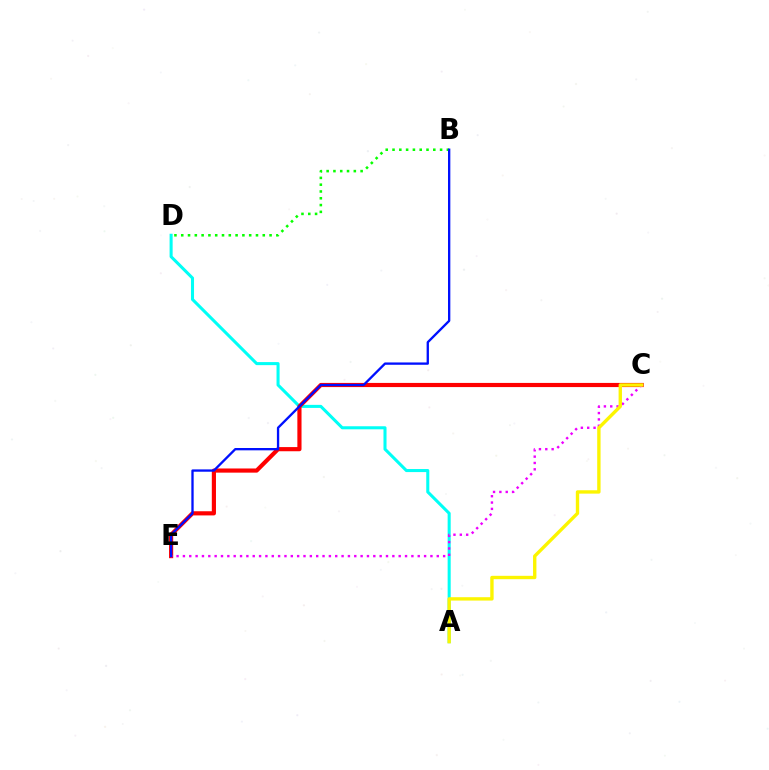{('A', 'D'): [{'color': '#00fff6', 'line_style': 'solid', 'thickness': 2.2}], ('C', 'E'): [{'color': '#ff0000', 'line_style': 'solid', 'thickness': 2.99}, {'color': '#ee00ff', 'line_style': 'dotted', 'thickness': 1.72}], ('B', 'D'): [{'color': '#08ff00', 'line_style': 'dotted', 'thickness': 1.85}], ('A', 'C'): [{'color': '#fcf500', 'line_style': 'solid', 'thickness': 2.42}], ('B', 'E'): [{'color': '#0010ff', 'line_style': 'solid', 'thickness': 1.67}]}